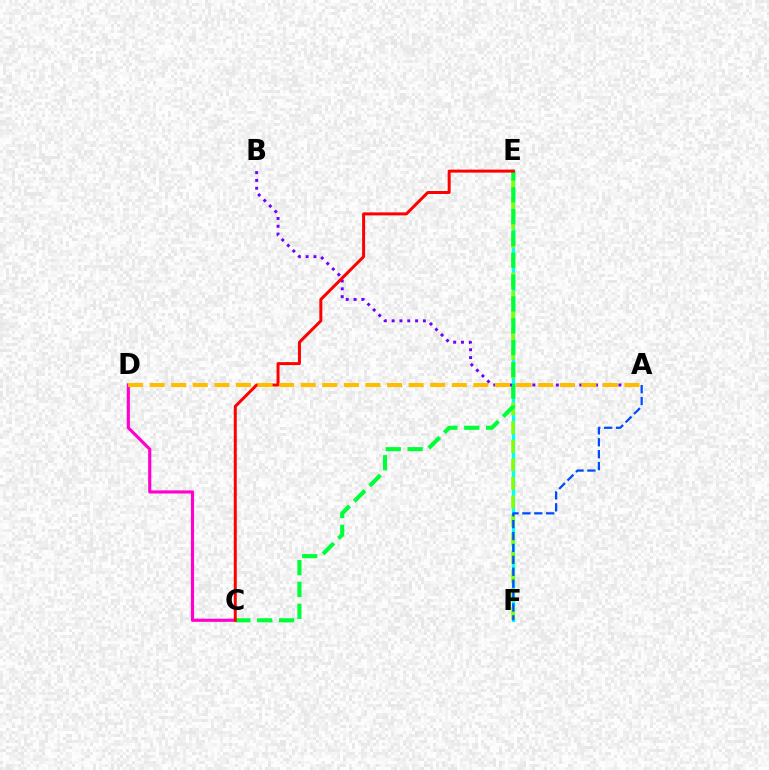{('E', 'F'): [{'color': '#00fff6', 'line_style': 'solid', 'thickness': 2.37}, {'color': '#84ff00', 'line_style': 'dashed', 'thickness': 2.53}], ('C', 'D'): [{'color': '#ff00cf', 'line_style': 'solid', 'thickness': 2.26}], ('C', 'E'): [{'color': '#00ff39', 'line_style': 'dashed', 'thickness': 2.97}, {'color': '#ff0000', 'line_style': 'solid', 'thickness': 2.15}], ('A', 'B'): [{'color': '#7200ff', 'line_style': 'dotted', 'thickness': 2.12}], ('A', 'D'): [{'color': '#ffbd00', 'line_style': 'dashed', 'thickness': 2.93}], ('A', 'F'): [{'color': '#004bff', 'line_style': 'dashed', 'thickness': 1.62}]}